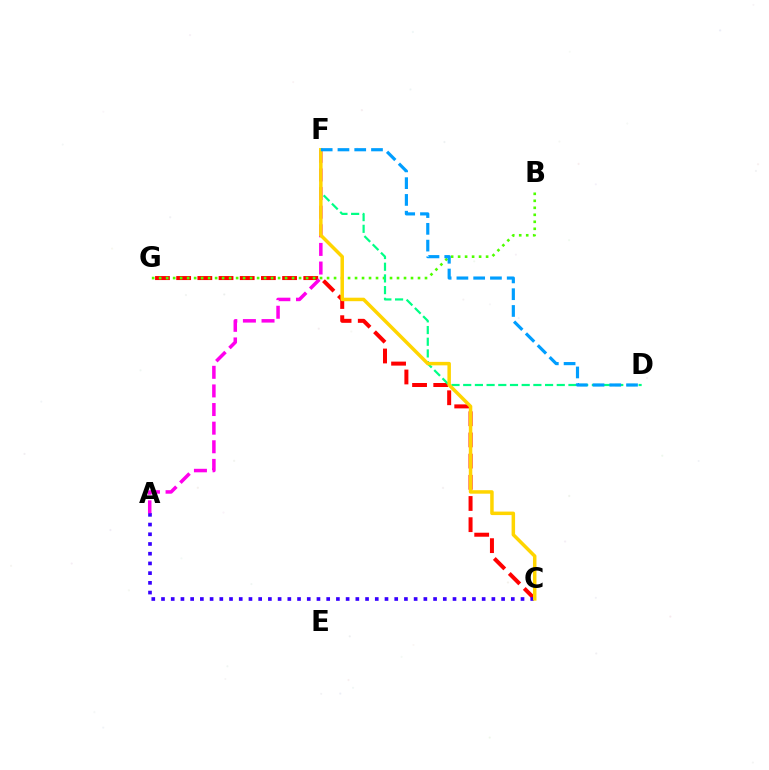{('C', 'G'): [{'color': '#ff0000', 'line_style': 'dashed', 'thickness': 2.88}], ('B', 'G'): [{'color': '#4fff00', 'line_style': 'dotted', 'thickness': 1.9}], ('A', 'C'): [{'color': '#3700ff', 'line_style': 'dotted', 'thickness': 2.64}], ('A', 'F'): [{'color': '#ff00ed', 'line_style': 'dashed', 'thickness': 2.53}], ('D', 'F'): [{'color': '#00ff86', 'line_style': 'dashed', 'thickness': 1.59}, {'color': '#009eff', 'line_style': 'dashed', 'thickness': 2.28}], ('C', 'F'): [{'color': '#ffd500', 'line_style': 'solid', 'thickness': 2.51}]}